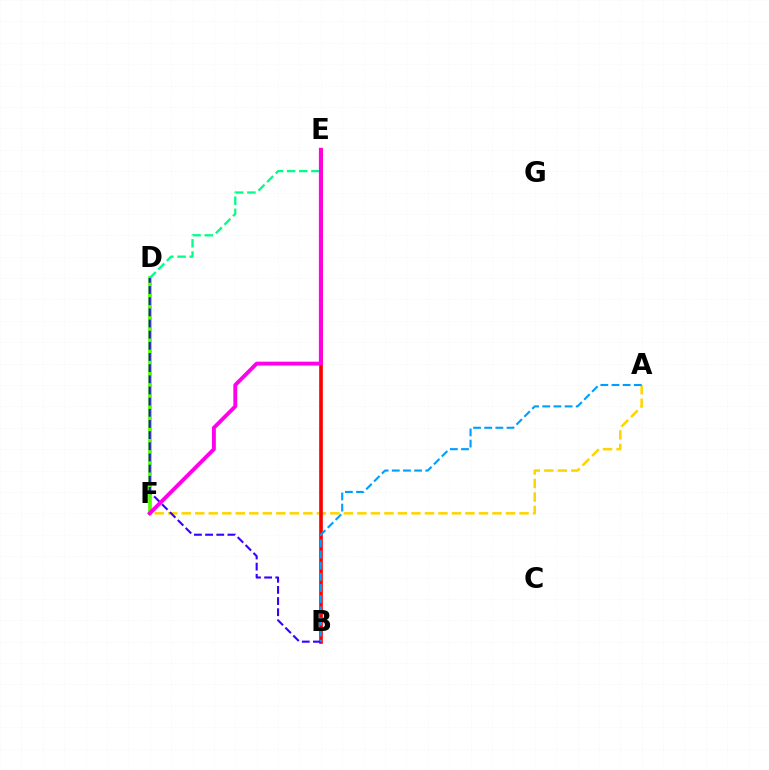{('A', 'F'): [{'color': '#ffd500', 'line_style': 'dashed', 'thickness': 1.84}], ('D', 'F'): [{'color': '#4fff00', 'line_style': 'solid', 'thickness': 2.66}], ('D', 'E'): [{'color': '#00ff86', 'line_style': 'dashed', 'thickness': 1.65}], ('B', 'E'): [{'color': '#ff0000', 'line_style': 'solid', 'thickness': 2.64}], ('B', 'D'): [{'color': '#3700ff', 'line_style': 'dashed', 'thickness': 1.52}], ('E', 'F'): [{'color': '#ff00ed', 'line_style': 'solid', 'thickness': 2.79}], ('A', 'B'): [{'color': '#009eff', 'line_style': 'dashed', 'thickness': 1.52}]}